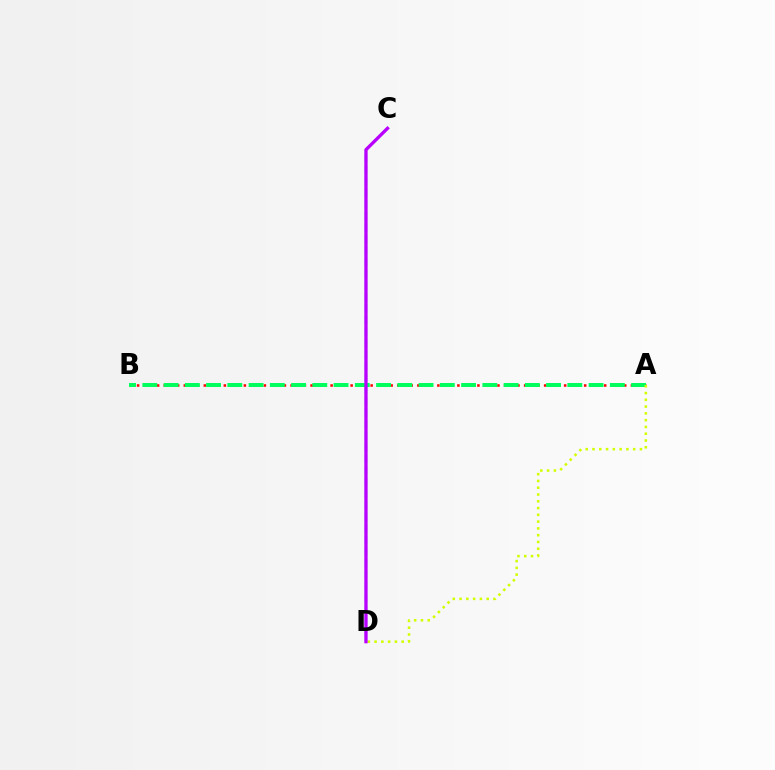{('C', 'D'): [{'color': '#0074ff', 'line_style': 'dashed', 'thickness': 1.57}, {'color': '#b900ff', 'line_style': 'solid', 'thickness': 2.37}], ('A', 'B'): [{'color': '#ff0000', 'line_style': 'dotted', 'thickness': 1.81}, {'color': '#00ff5c', 'line_style': 'dashed', 'thickness': 2.89}], ('A', 'D'): [{'color': '#d1ff00', 'line_style': 'dotted', 'thickness': 1.84}]}